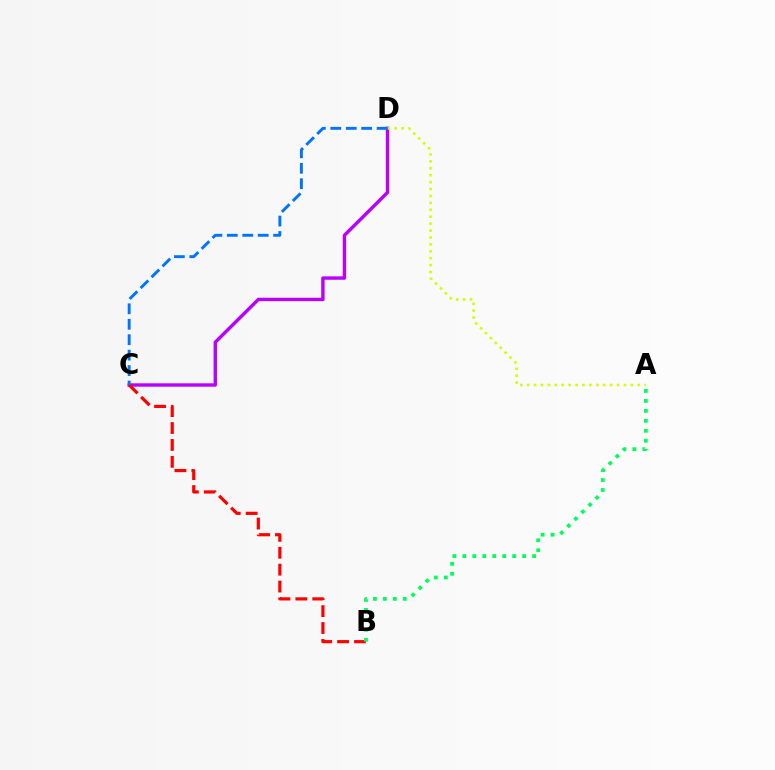{('C', 'D'): [{'color': '#b900ff', 'line_style': 'solid', 'thickness': 2.44}, {'color': '#0074ff', 'line_style': 'dashed', 'thickness': 2.1}], ('B', 'C'): [{'color': '#ff0000', 'line_style': 'dashed', 'thickness': 2.3}], ('A', 'D'): [{'color': '#d1ff00', 'line_style': 'dotted', 'thickness': 1.88}], ('A', 'B'): [{'color': '#00ff5c', 'line_style': 'dotted', 'thickness': 2.71}]}